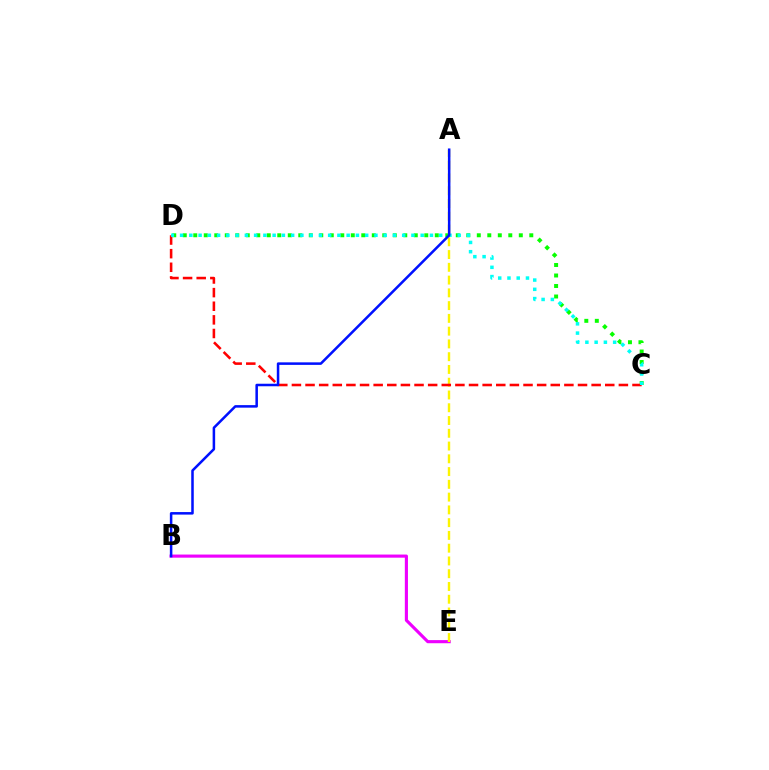{('C', 'D'): [{'color': '#08ff00', 'line_style': 'dotted', 'thickness': 2.85}, {'color': '#ff0000', 'line_style': 'dashed', 'thickness': 1.85}, {'color': '#00fff6', 'line_style': 'dotted', 'thickness': 2.51}], ('B', 'E'): [{'color': '#ee00ff', 'line_style': 'solid', 'thickness': 2.25}], ('A', 'E'): [{'color': '#fcf500', 'line_style': 'dashed', 'thickness': 1.73}], ('A', 'B'): [{'color': '#0010ff', 'line_style': 'solid', 'thickness': 1.82}]}